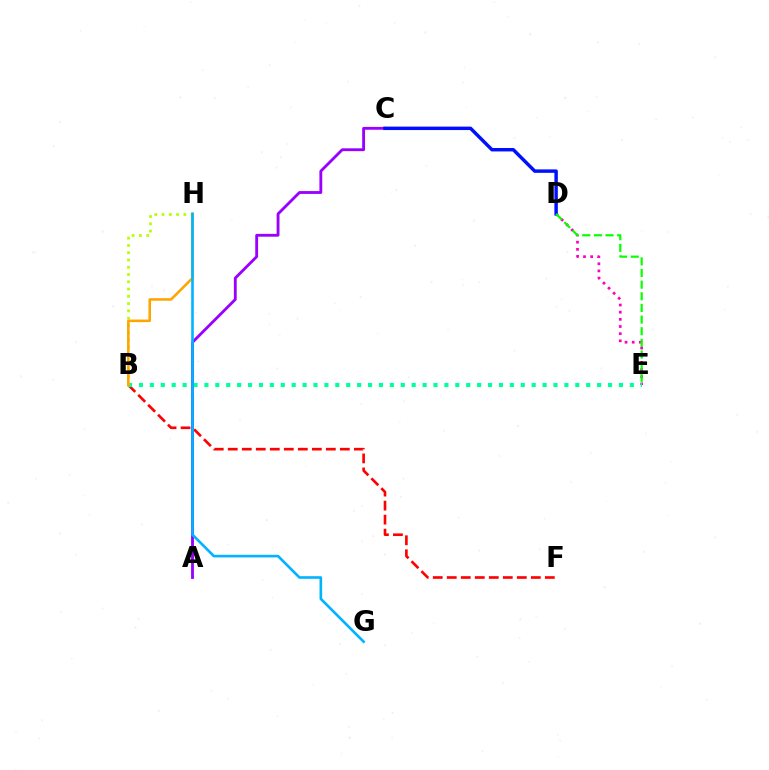{('D', 'E'): [{'color': '#ff00bd', 'line_style': 'dotted', 'thickness': 1.95}, {'color': '#08ff00', 'line_style': 'dashed', 'thickness': 1.58}], ('A', 'C'): [{'color': '#9b00ff', 'line_style': 'solid', 'thickness': 2.05}], ('B', 'F'): [{'color': '#ff0000', 'line_style': 'dashed', 'thickness': 1.9}], ('B', 'E'): [{'color': '#00ff9d', 'line_style': 'dotted', 'thickness': 2.96}], ('C', 'D'): [{'color': '#0010ff', 'line_style': 'solid', 'thickness': 2.48}], ('B', 'H'): [{'color': '#b3ff00', 'line_style': 'dotted', 'thickness': 1.98}, {'color': '#ffa500', 'line_style': 'solid', 'thickness': 1.85}], ('G', 'H'): [{'color': '#00b5ff', 'line_style': 'solid', 'thickness': 1.89}]}